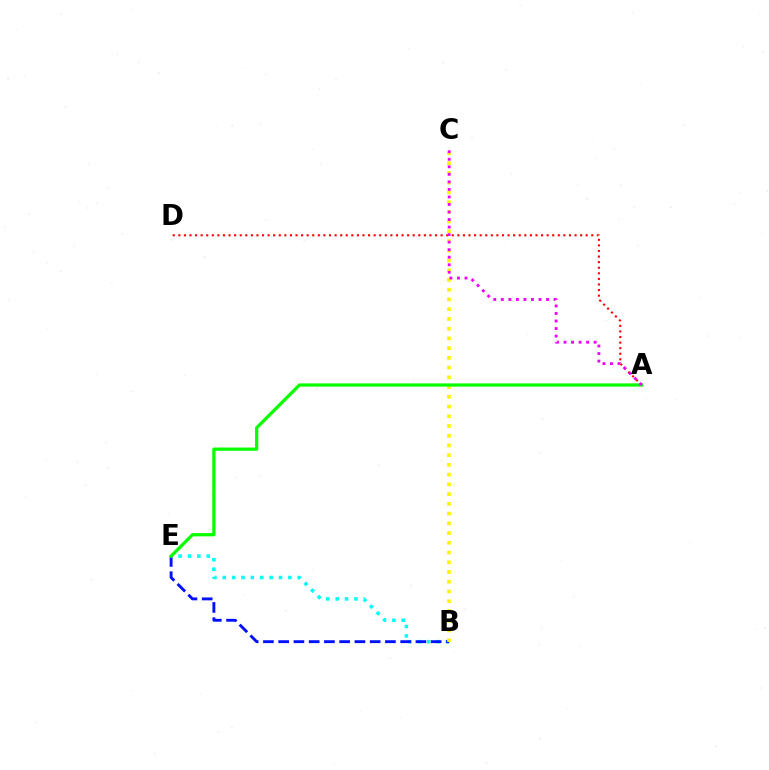{('B', 'E'): [{'color': '#00fff6', 'line_style': 'dotted', 'thickness': 2.54}, {'color': '#0010ff', 'line_style': 'dashed', 'thickness': 2.07}], ('B', 'C'): [{'color': '#fcf500', 'line_style': 'dotted', 'thickness': 2.64}], ('A', 'D'): [{'color': '#ff0000', 'line_style': 'dotted', 'thickness': 1.52}], ('A', 'E'): [{'color': '#08ff00', 'line_style': 'solid', 'thickness': 2.33}], ('A', 'C'): [{'color': '#ee00ff', 'line_style': 'dotted', 'thickness': 2.05}]}